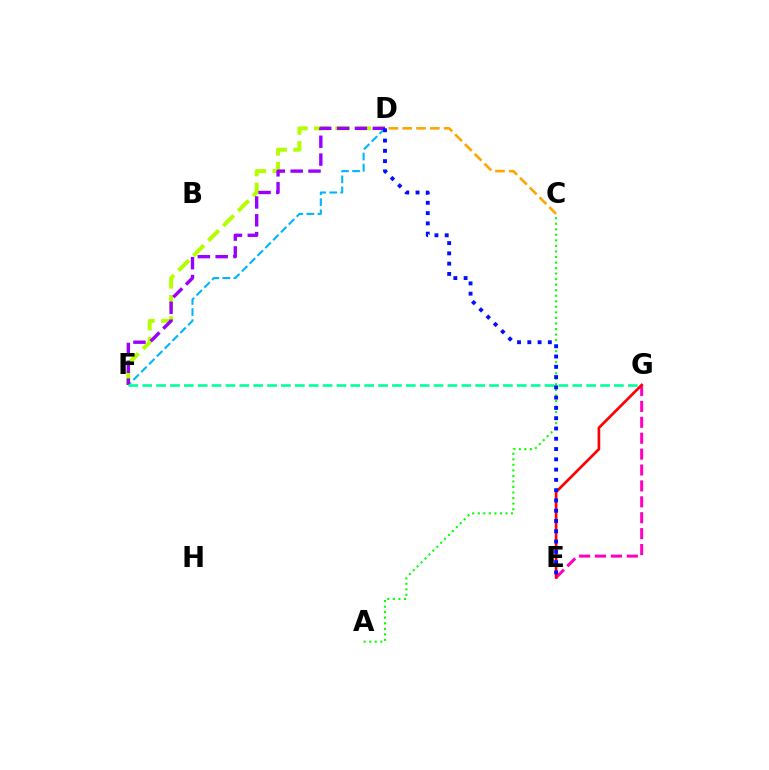{('D', 'F'): [{'color': '#00b5ff', 'line_style': 'dashed', 'thickness': 1.5}, {'color': '#b3ff00', 'line_style': 'dashed', 'thickness': 2.87}, {'color': '#9b00ff', 'line_style': 'dashed', 'thickness': 2.42}], ('E', 'G'): [{'color': '#ff00bd', 'line_style': 'dashed', 'thickness': 2.16}, {'color': '#ff0000', 'line_style': 'solid', 'thickness': 1.93}], ('A', 'C'): [{'color': '#08ff00', 'line_style': 'dotted', 'thickness': 1.5}], ('F', 'G'): [{'color': '#00ff9d', 'line_style': 'dashed', 'thickness': 1.88}], ('C', 'D'): [{'color': '#ffa500', 'line_style': 'dashed', 'thickness': 1.88}], ('D', 'E'): [{'color': '#0010ff', 'line_style': 'dotted', 'thickness': 2.79}]}